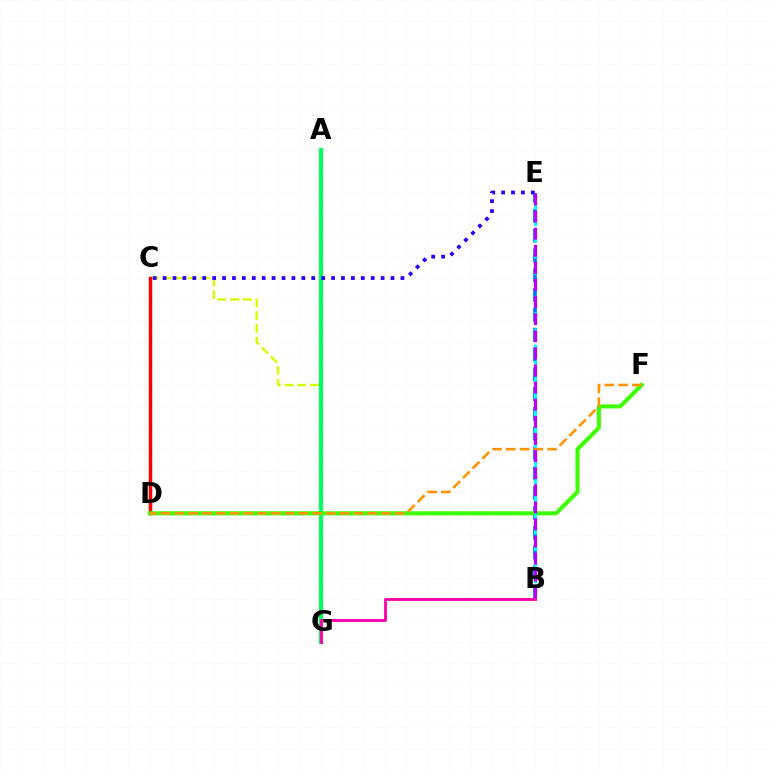{('C', 'G'): [{'color': '#d1ff00', 'line_style': 'dashed', 'thickness': 1.73}], ('B', 'E'): [{'color': '#0074ff', 'line_style': 'dashed', 'thickness': 2.69}, {'color': '#00fff6', 'line_style': 'dashed', 'thickness': 2.21}, {'color': '#b900ff', 'line_style': 'dashed', 'thickness': 2.32}], ('A', 'G'): [{'color': '#00ff5c', 'line_style': 'solid', 'thickness': 2.98}], ('C', 'D'): [{'color': '#ff0000', 'line_style': 'solid', 'thickness': 2.5}], ('D', 'F'): [{'color': '#3dff00', 'line_style': 'solid', 'thickness': 2.93}, {'color': '#ff9400', 'line_style': 'dashed', 'thickness': 1.87}], ('C', 'E'): [{'color': '#2500ff', 'line_style': 'dotted', 'thickness': 2.69}], ('B', 'G'): [{'color': '#ff00ac', 'line_style': 'solid', 'thickness': 2.05}]}